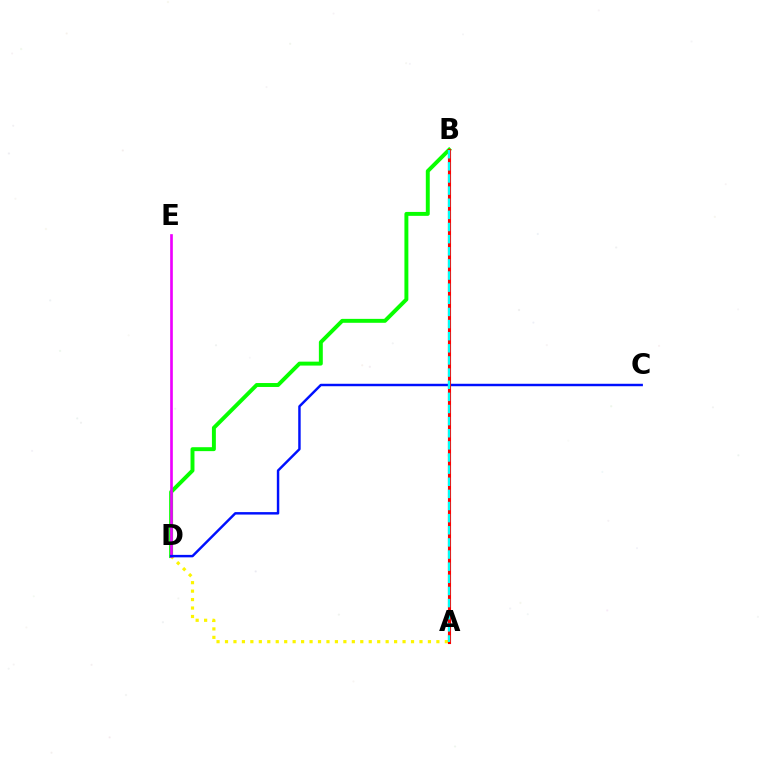{('B', 'D'): [{'color': '#08ff00', 'line_style': 'solid', 'thickness': 2.83}], ('A', 'D'): [{'color': '#fcf500', 'line_style': 'dotted', 'thickness': 2.3}], ('D', 'E'): [{'color': '#ee00ff', 'line_style': 'solid', 'thickness': 1.92}], ('C', 'D'): [{'color': '#0010ff', 'line_style': 'solid', 'thickness': 1.77}], ('A', 'B'): [{'color': '#ff0000', 'line_style': 'solid', 'thickness': 2.24}, {'color': '#00fff6', 'line_style': 'dashed', 'thickness': 1.65}]}